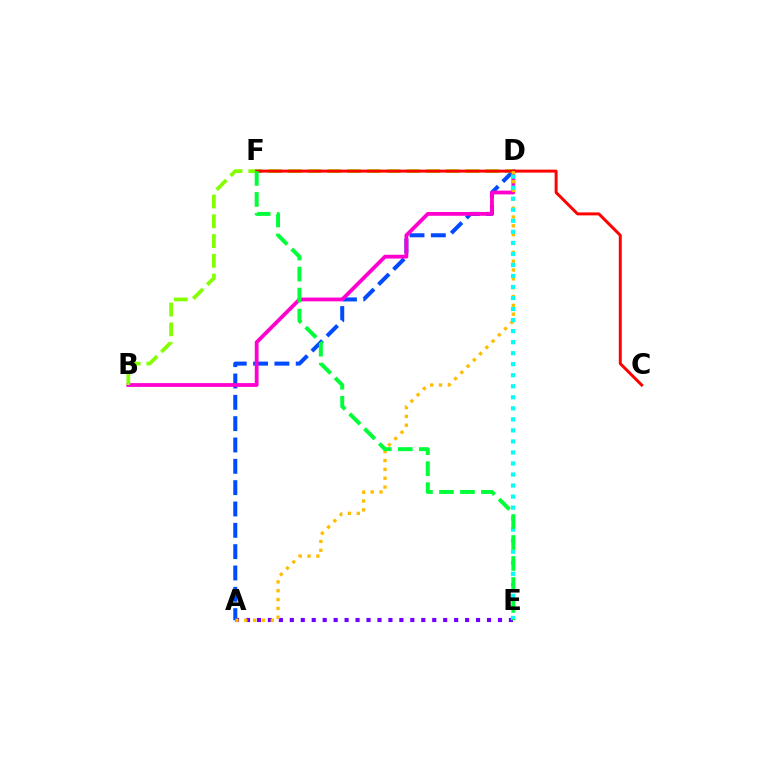{('A', 'E'): [{'color': '#7200ff', 'line_style': 'dotted', 'thickness': 2.98}], ('A', 'D'): [{'color': '#004bff', 'line_style': 'dashed', 'thickness': 2.9}, {'color': '#ffbd00', 'line_style': 'dotted', 'thickness': 2.4}], ('B', 'D'): [{'color': '#ff00cf', 'line_style': 'solid', 'thickness': 2.73}, {'color': '#84ff00', 'line_style': 'dashed', 'thickness': 2.68}], ('C', 'F'): [{'color': '#ff0000', 'line_style': 'solid', 'thickness': 2.14}], ('D', 'E'): [{'color': '#00fff6', 'line_style': 'dotted', 'thickness': 3.0}], ('E', 'F'): [{'color': '#00ff39', 'line_style': 'dashed', 'thickness': 2.85}]}